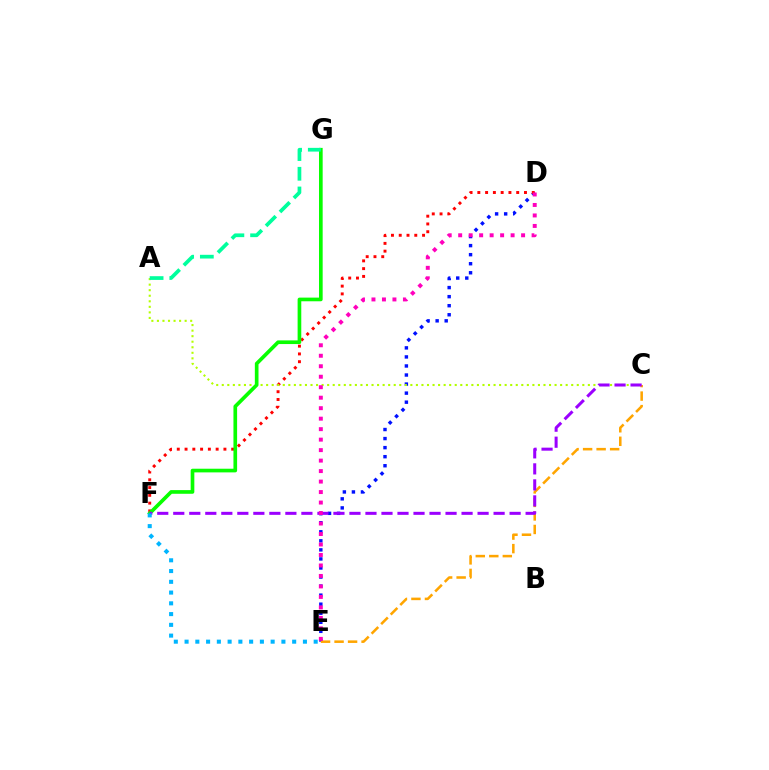{('D', 'E'): [{'color': '#0010ff', 'line_style': 'dotted', 'thickness': 2.46}, {'color': '#ff00bd', 'line_style': 'dotted', 'thickness': 2.85}], ('D', 'F'): [{'color': '#ff0000', 'line_style': 'dotted', 'thickness': 2.11}], ('A', 'C'): [{'color': '#b3ff00', 'line_style': 'dotted', 'thickness': 1.51}], ('F', 'G'): [{'color': '#08ff00', 'line_style': 'solid', 'thickness': 2.64}], ('A', 'G'): [{'color': '#00ff9d', 'line_style': 'dashed', 'thickness': 2.68}], ('C', 'E'): [{'color': '#ffa500', 'line_style': 'dashed', 'thickness': 1.84}], ('C', 'F'): [{'color': '#9b00ff', 'line_style': 'dashed', 'thickness': 2.18}], ('E', 'F'): [{'color': '#00b5ff', 'line_style': 'dotted', 'thickness': 2.92}]}